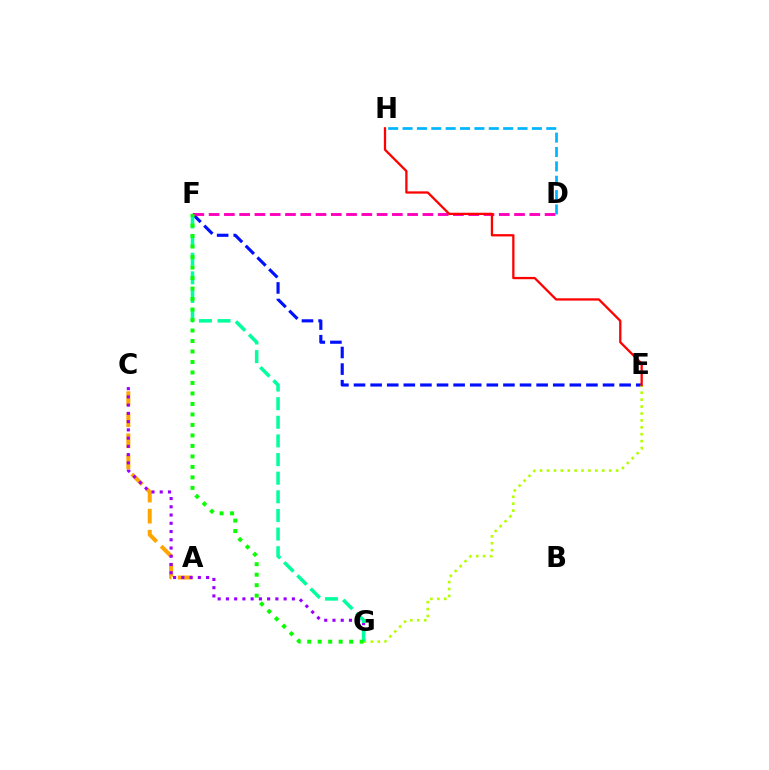{('E', 'F'): [{'color': '#0010ff', 'line_style': 'dashed', 'thickness': 2.26}], ('A', 'C'): [{'color': '#ffa500', 'line_style': 'dashed', 'thickness': 2.86}], ('D', 'F'): [{'color': '#ff00bd', 'line_style': 'dashed', 'thickness': 2.07}], ('C', 'G'): [{'color': '#9b00ff', 'line_style': 'dotted', 'thickness': 2.24}], ('D', 'H'): [{'color': '#00b5ff', 'line_style': 'dashed', 'thickness': 1.95}], ('E', 'G'): [{'color': '#b3ff00', 'line_style': 'dotted', 'thickness': 1.88}], ('F', 'G'): [{'color': '#00ff9d', 'line_style': 'dashed', 'thickness': 2.53}, {'color': '#08ff00', 'line_style': 'dotted', 'thickness': 2.85}], ('E', 'H'): [{'color': '#ff0000', 'line_style': 'solid', 'thickness': 1.64}]}